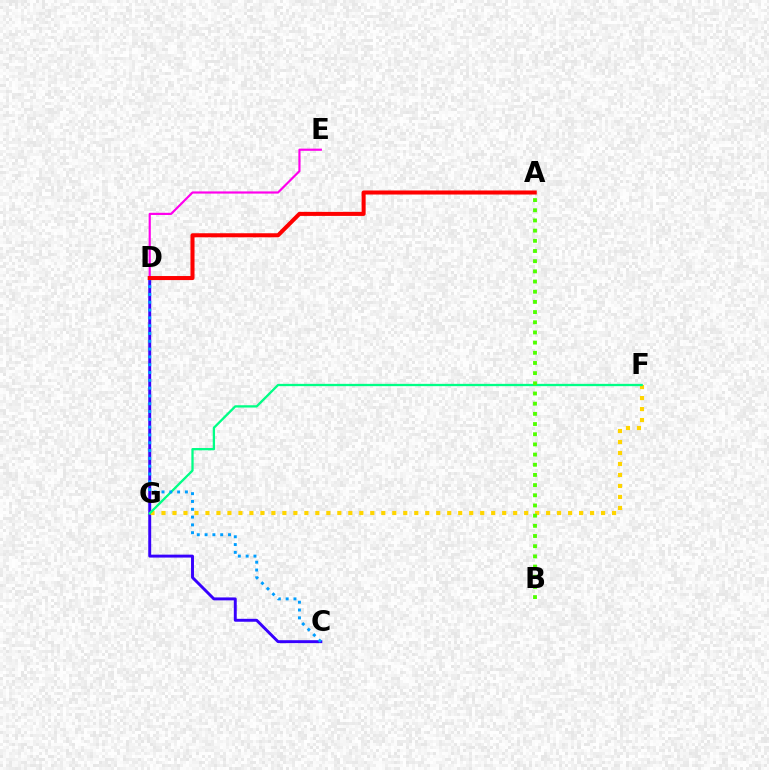{('C', 'D'): [{'color': '#3700ff', 'line_style': 'solid', 'thickness': 2.11}, {'color': '#009eff', 'line_style': 'dotted', 'thickness': 2.12}], ('D', 'E'): [{'color': '#ff00ed', 'line_style': 'solid', 'thickness': 1.57}], ('F', 'G'): [{'color': '#ffd500', 'line_style': 'dotted', 'thickness': 2.99}, {'color': '#00ff86', 'line_style': 'solid', 'thickness': 1.66}], ('A', 'B'): [{'color': '#4fff00', 'line_style': 'dotted', 'thickness': 2.77}], ('A', 'D'): [{'color': '#ff0000', 'line_style': 'solid', 'thickness': 2.91}]}